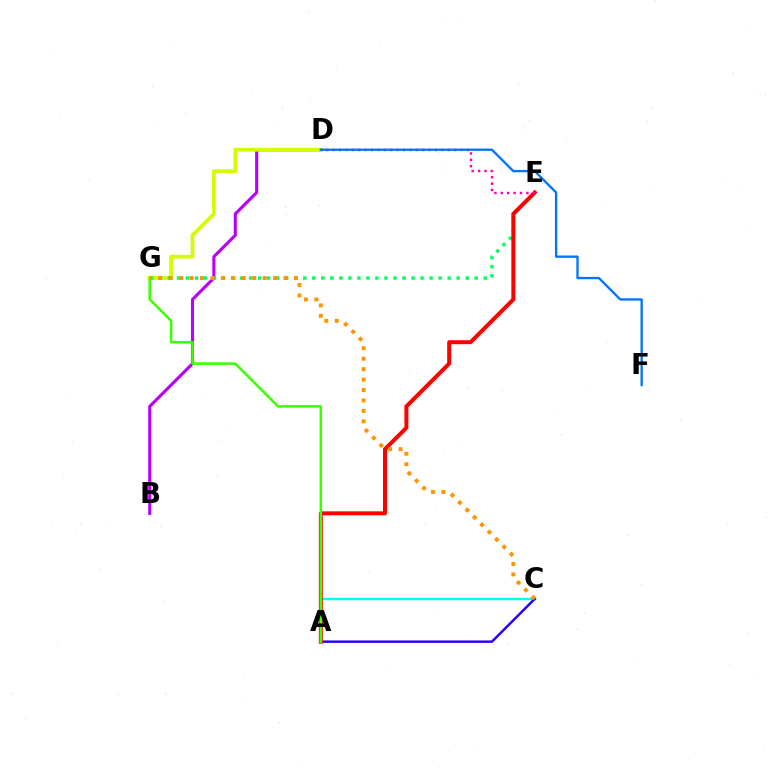{('A', 'C'): [{'color': '#00fff6', 'line_style': 'solid', 'thickness': 1.75}, {'color': '#2500ff', 'line_style': 'solid', 'thickness': 1.78}], ('B', 'D'): [{'color': '#b900ff', 'line_style': 'solid', 'thickness': 2.23}], ('D', 'G'): [{'color': '#d1ff00', 'line_style': 'solid', 'thickness': 2.69}], ('E', 'G'): [{'color': '#00ff5c', 'line_style': 'dotted', 'thickness': 2.45}], ('A', 'E'): [{'color': '#ff0000', 'line_style': 'solid', 'thickness': 2.87}], ('D', 'E'): [{'color': '#ff00ac', 'line_style': 'dotted', 'thickness': 1.74}], ('A', 'G'): [{'color': '#3dff00', 'line_style': 'solid', 'thickness': 1.83}], ('C', 'G'): [{'color': '#ff9400', 'line_style': 'dotted', 'thickness': 2.84}], ('D', 'F'): [{'color': '#0074ff', 'line_style': 'solid', 'thickness': 1.67}]}